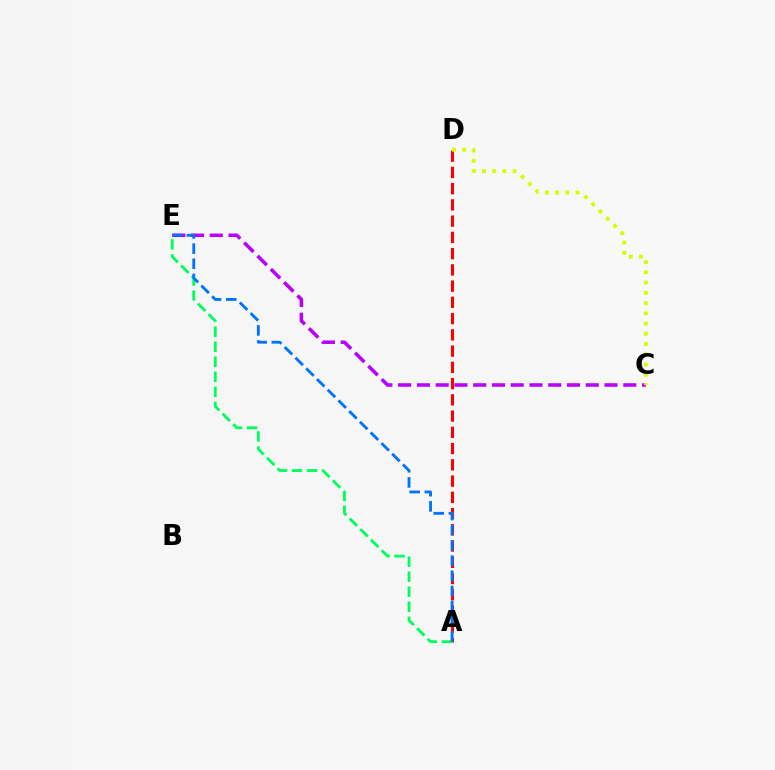{('A', 'D'): [{'color': '#ff0000', 'line_style': 'dashed', 'thickness': 2.21}], ('C', 'E'): [{'color': '#b900ff', 'line_style': 'dashed', 'thickness': 2.55}], ('A', 'E'): [{'color': '#00ff5c', 'line_style': 'dashed', 'thickness': 2.04}, {'color': '#0074ff', 'line_style': 'dashed', 'thickness': 2.06}], ('C', 'D'): [{'color': '#d1ff00', 'line_style': 'dotted', 'thickness': 2.78}]}